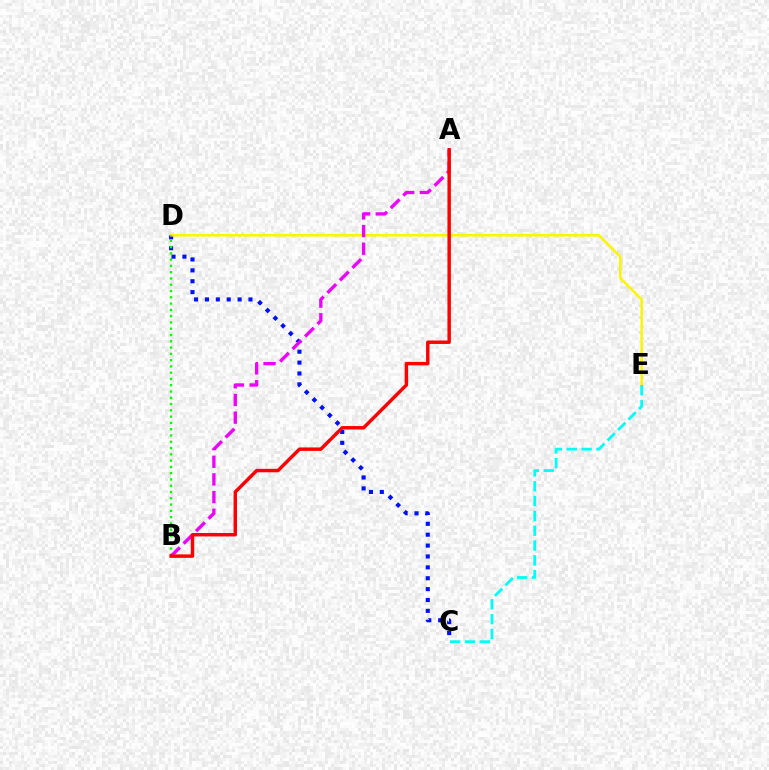{('C', 'D'): [{'color': '#0010ff', 'line_style': 'dotted', 'thickness': 2.96}], ('D', 'E'): [{'color': '#fcf500', 'line_style': 'solid', 'thickness': 1.83}], ('B', 'D'): [{'color': '#08ff00', 'line_style': 'dotted', 'thickness': 1.71}], ('C', 'E'): [{'color': '#00fff6', 'line_style': 'dashed', 'thickness': 2.01}], ('A', 'B'): [{'color': '#ee00ff', 'line_style': 'dashed', 'thickness': 2.4}, {'color': '#ff0000', 'line_style': 'solid', 'thickness': 2.48}]}